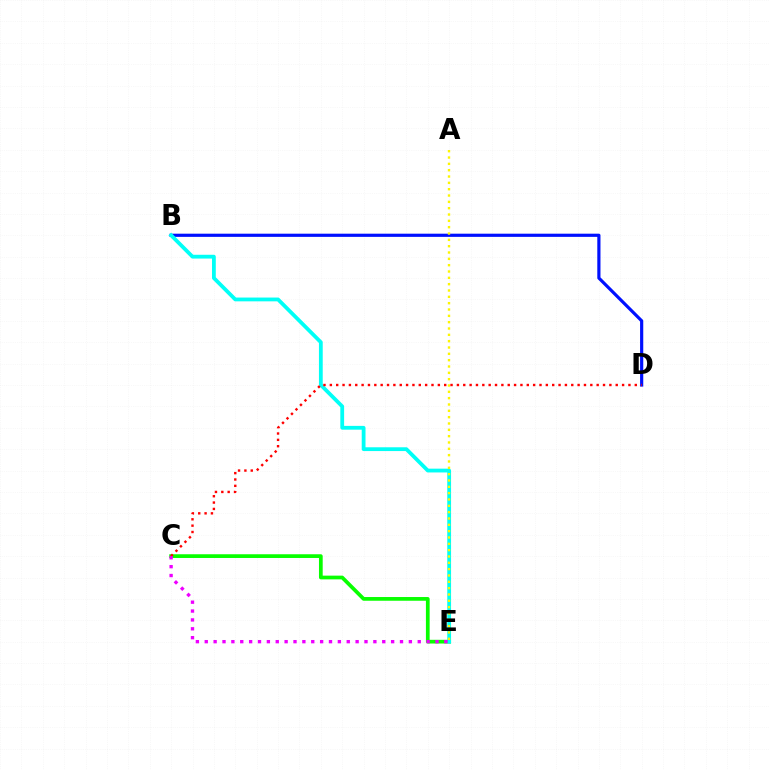{('B', 'D'): [{'color': '#0010ff', 'line_style': 'solid', 'thickness': 2.29}], ('C', 'E'): [{'color': '#08ff00', 'line_style': 'solid', 'thickness': 2.68}, {'color': '#ee00ff', 'line_style': 'dotted', 'thickness': 2.41}], ('B', 'E'): [{'color': '#00fff6', 'line_style': 'solid', 'thickness': 2.73}], ('A', 'E'): [{'color': '#fcf500', 'line_style': 'dotted', 'thickness': 1.72}], ('C', 'D'): [{'color': '#ff0000', 'line_style': 'dotted', 'thickness': 1.73}]}